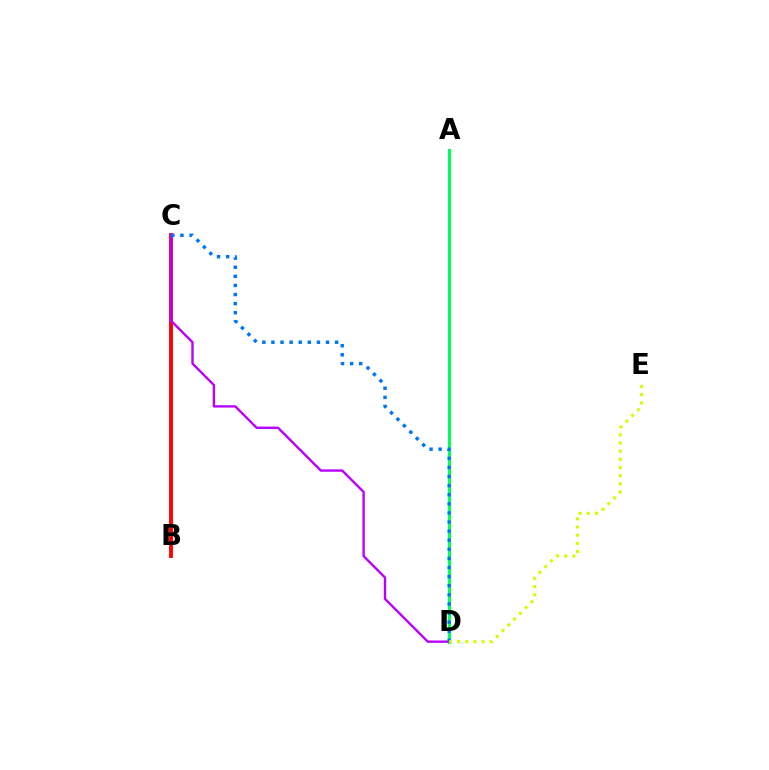{('A', 'D'): [{'color': '#00ff5c', 'line_style': 'solid', 'thickness': 2.23}], ('B', 'C'): [{'color': '#ff0000', 'line_style': 'solid', 'thickness': 2.78}], ('C', 'D'): [{'color': '#b900ff', 'line_style': 'solid', 'thickness': 1.71}, {'color': '#0074ff', 'line_style': 'dotted', 'thickness': 2.47}], ('D', 'E'): [{'color': '#d1ff00', 'line_style': 'dotted', 'thickness': 2.22}]}